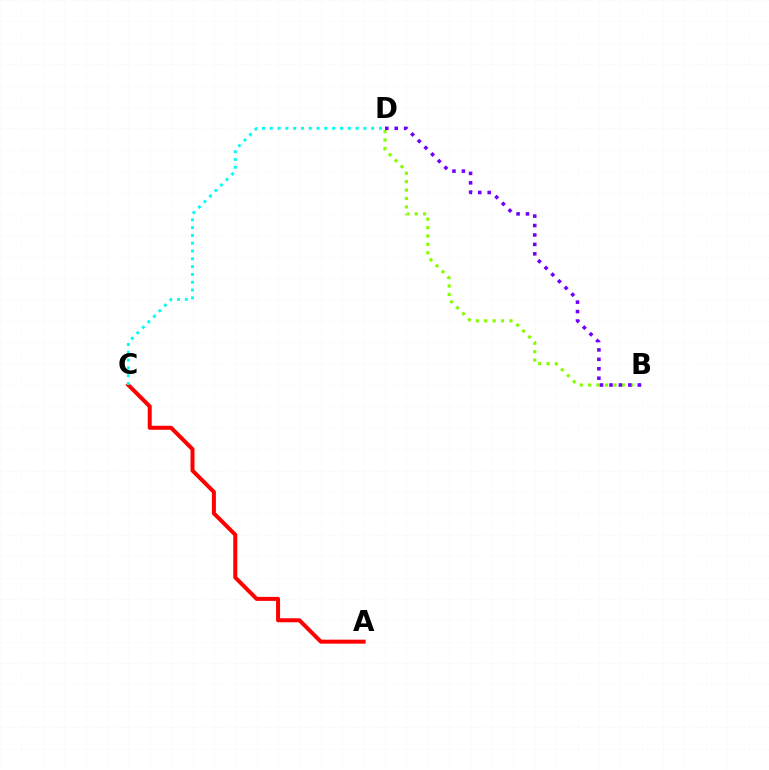{('B', 'D'): [{'color': '#84ff00', 'line_style': 'dotted', 'thickness': 2.29}, {'color': '#7200ff', 'line_style': 'dotted', 'thickness': 2.56}], ('A', 'C'): [{'color': '#ff0000', 'line_style': 'solid', 'thickness': 2.88}], ('C', 'D'): [{'color': '#00fff6', 'line_style': 'dotted', 'thickness': 2.12}]}